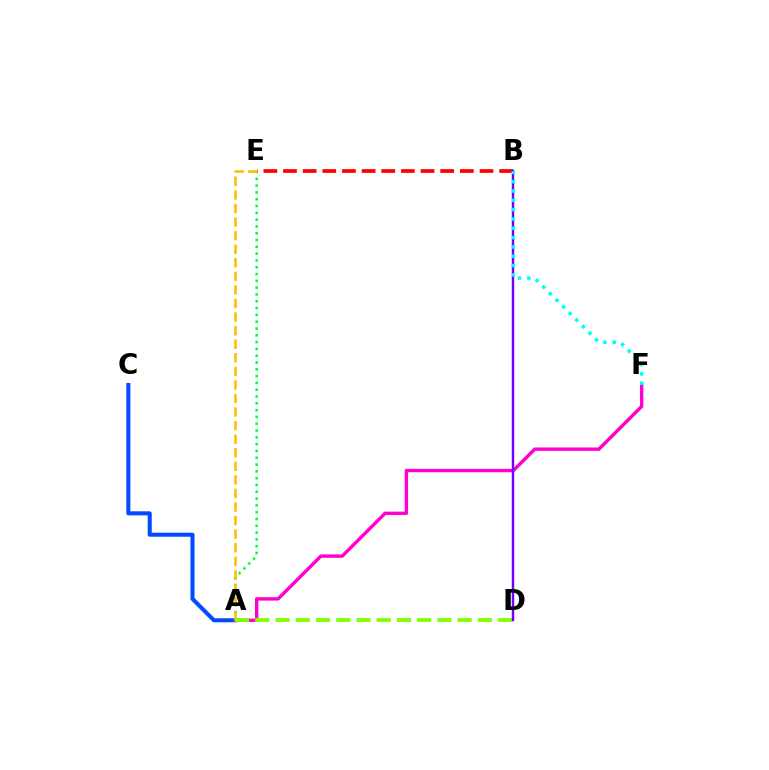{('A', 'E'): [{'color': '#00ff39', 'line_style': 'dotted', 'thickness': 1.85}, {'color': '#ffbd00', 'line_style': 'dashed', 'thickness': 1.84}], ('B', 'E'): [{'color': '#ff0000', 'line_style': 'dashed', 'thickness': 2.67}], ('A', 'C'): [{'color': '#004bff', 'line_style': 'solid', 'thickness': 2.91}], ('A', 'F'): [{'color': '#ff00cf', 'line_style': 'solid', 'thickness': 2.44}], ('A', 'D'): [{'color': '#84ff00', 'line_style': 'dashed', 'thickness': 2.75}], ('B', 'D'): [{'color': '#7200ff', 'line_style': 'solid', 'thickness': 1.74}], ('B', 'F'): [{'color': '#00fff6', 'line_style': 'dotted', 'thickness': 2.53}]}